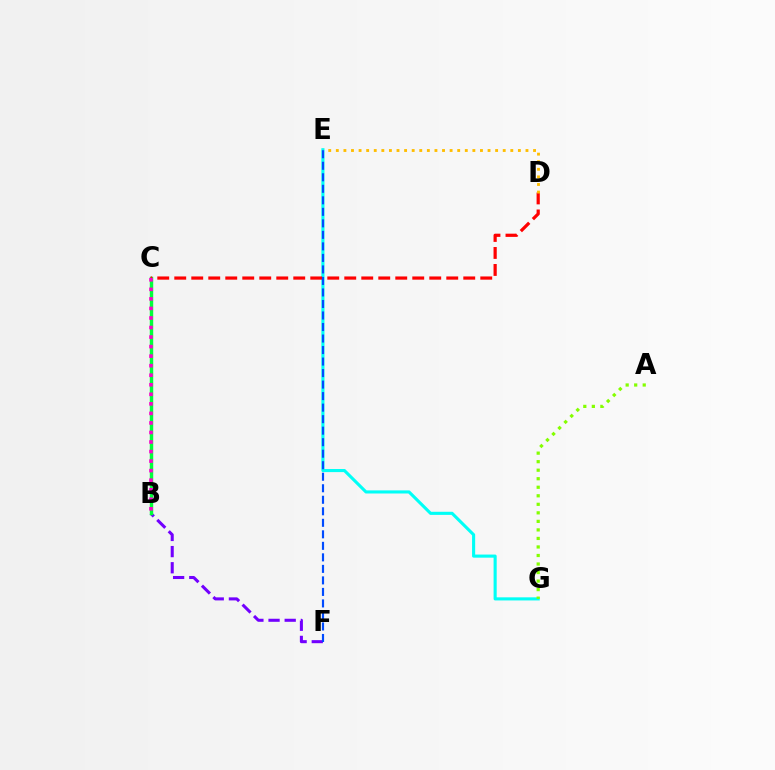{('B', 'F'): [{'color': '#7200ff', 'line_style': 'dashed', 'thickness': 2.19}], ('B', 'C'): [{'color': '#00ff39', 'line_style': 'solid', 'thickness': 2.47}, {'color': '#ff00cf', 'line_style': 'dotted', 'thickness': 2.59}], ('E', 'G'): [{'color': '#00fff6', 'line_style': 'solid', 'thickness': 2.23}], ('A', 'G'): [{'color': '#84ff00', 'line_style': 'dotted', 'thickness': 2.32}], ('C', 'D'): [{'color': '#ff0000', 'line_style': 'dashed', 'thickness': 2.31}], ('D', 'E'): [{'color': '#ffbd00', 'line_style': 'dotted', 'thickness': 2.06}], ('E', 'F'): [{'color': '#004bff', 'line_style': 'dashed', 'thickness': 1.56}]}